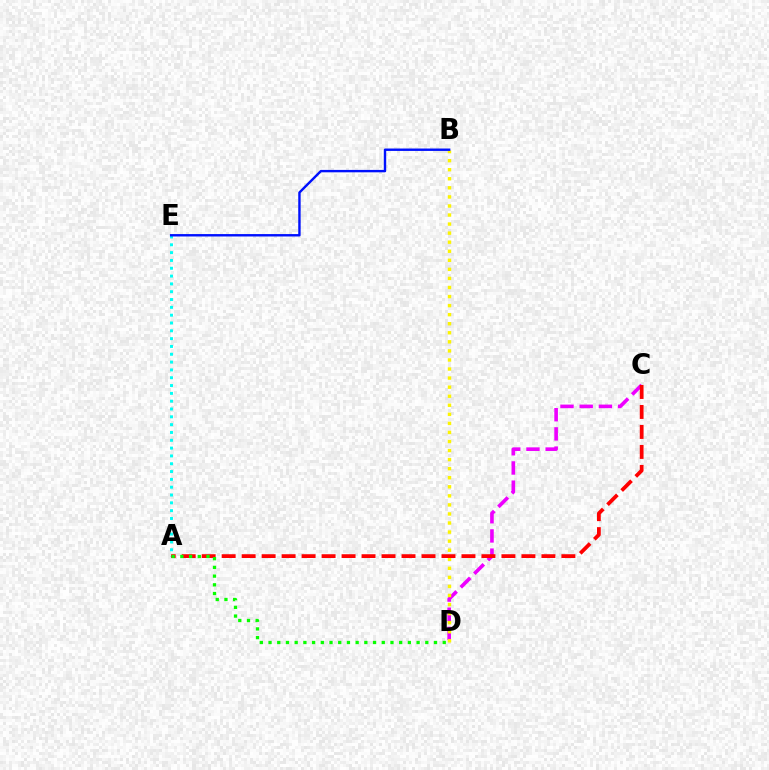{('A', 'E'): [{'color': '#00fff6', 'line_style': 'dotted', 'thickness': 2.12}], ('C', 'D'): [{'color': '#ee00ff', 'line_style': 'dashed', 'thickness': 2.61}], ('B', 'D'): [{'color': '#fcf500', 'line_style': 'dotted', 'thickness': 2.46}], ('B', 'E'): [{'color': '#0010ff', 'line_style': 'solid', 'thickness': 1.73}], ('A', 'C'): [{'color': '#ff0000', 'line_style': 'dashed', 'thickness': 2.71}], ('A', 'D'): [{'color': '#08ff00', 'line_style': 'dotted', 'thickness': 2.37}]}